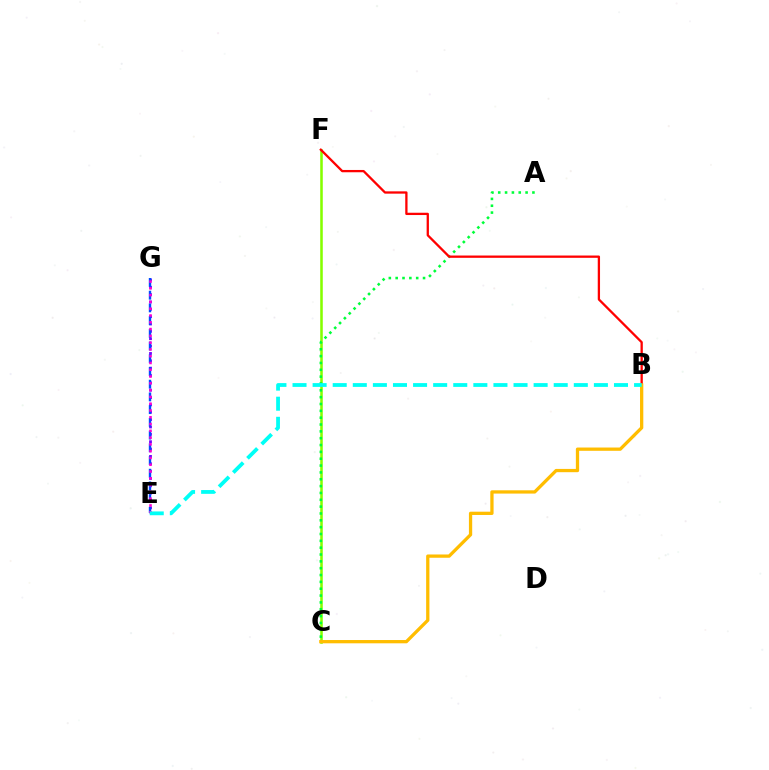{('C', 'F'): [{'color': '#84ff00', 'line_style': 'solid', 'thickness': 1.84}], ('E', 'G'): [{'color': '#7200ff', 'line_style': 'dotted', 'thickness': 2.0}, {'color': '#004bff', 'line_style': 'dashed', 'thickness': 1.73}, {'color': '#ff00cf', 'line_style': 'dotted', 'thickness': 1.84}], ('A', 'C'): [{'color': '#00ff39', 'line_style': 'dotted', 'thickness': 1.86}], ('B', 'F'): [{'color': '#ff0000', 'line_style': 'solid', 'thickness': 1.65}], ('B', 'C'): [{'color': '#ffbd00', 'line_style': 'solid', 'thickness': 2.36}], ('B', 'E'): [{'color': '#00fff6', 'line_style': 'dashed', 'thickness': 2.73}]}